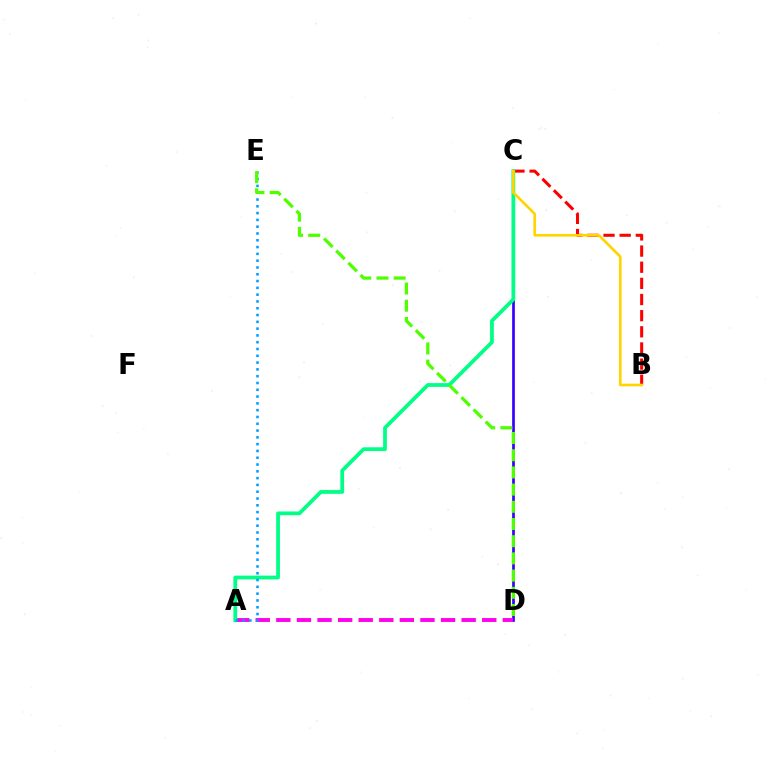{('B', 'C'): [{'color': '#ff0000', 'line_style': 'dashed', 'thickness': 2.19}, {'color': '#ffd500', 'line_style': 'solid', 'thickness': 1.92}], ('C', 'D'): [{'color': '#3700ff', 'line_style': 'solid', 'thickness': 1.95}], ('A', 'D'): [{'color': '#ff00ed', 'line_style': 'dashed', 'thickness': 2.8}], ('A', 'C'): [{'color': '#00ff86', 'line_style': 'solid', 'thickness': 2.71}], ('A', 'E'): [{'color': '#009eff', 'line_style': 'dotted', 'thickness': 1.85}], ('D', 'E'): [{'color': '#4fff00', 'line_style': 'dashed', 'thickness': 2.34}]}